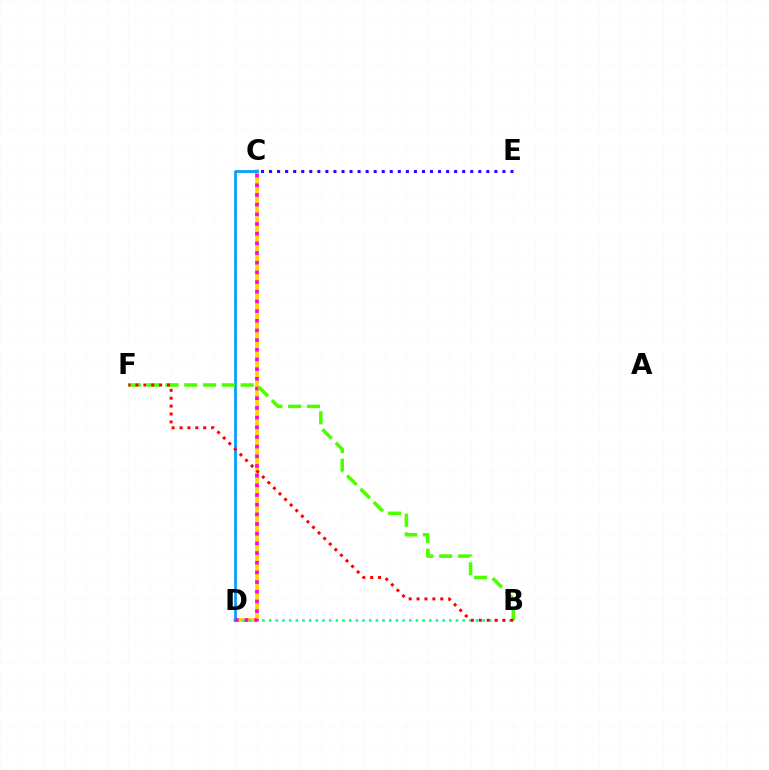{('C', 'D'): [{'color': '#ffd500', 'line_style': 'solid', 'thickness': 2.7}, {'color': '#009eff', 'line_style': 'solid', 'thickness': 1.96}, {'color': '#ff00ed', 'line_style': 'dotted', 'thickness': 2.63}], ('B', 'D'): [{'color': '#00ff86', 'line_style': 'dotted', 'thickness': 1.81}], ('C', 'E'): [{'color': '#3700ff', 'line_style': 'dotted', 'thickness': 2.19}], ('B', 'F'): [{'color': '#4fff00', 'line_style': 'dashed', 'thickness': 2.55}, {'color': '#ff0000', 'line_style': 'dotted', 'thickness': 2.15}]}